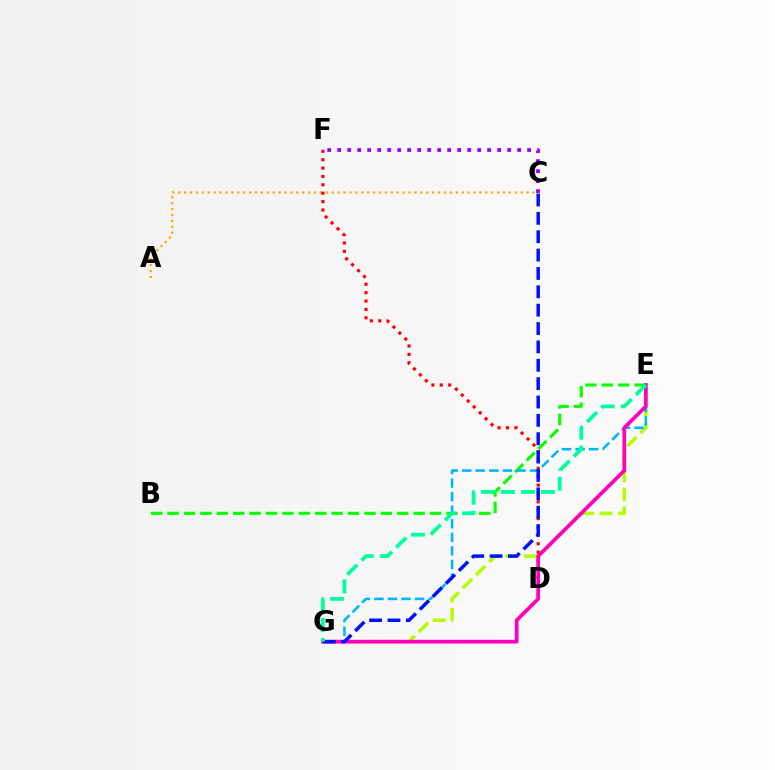{('C', 'F'): [{'color': '#9b00ff', 'line_style': 'dotted', 'thickness': 2.72}], ('A', 'C'): [{'color': '#ffa500', 'line_style': 'dotted', 'thickness': 1.6}], ('E', 'G'): [{'color': '#b3ff00', 'line_style': 'dashed', 'thickness': 2.53}, {'color': '#00b5ff', 'line_style': 'dashed', 'thickness': 1.84}, {'color': '#ff00bd', 'line_style': 'solid', 'thickness': 2.67}, {'color': '#00ff9d', 'line_style': 'dashed', 'thickness': 2.72}], ('D', 'F'): [{'color': '#ff0000', 'line_style': 'dotted', 'thickness': 2.28}], ('B', 'E'): [{'color': '#08ff00', 'line_style': 'dashed', 'thickness': 2.23}], ('C', 'G'): [{'color': '#0010ff', 'line_style': 'dashed', 'thickness': 2.49}]}